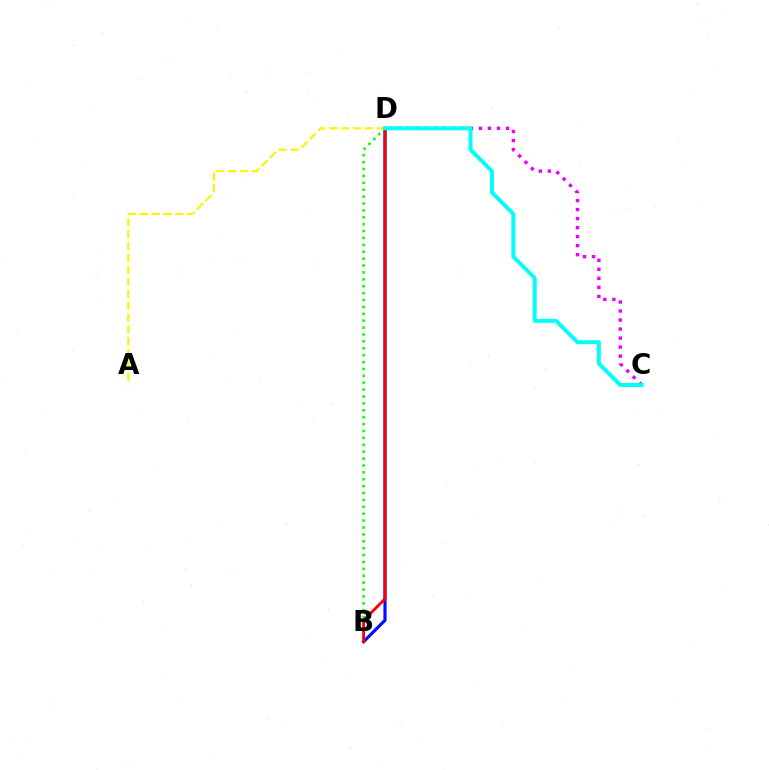{('B', 'D'): [{'color': '#0010ff', 'line_style': 'solid', 'thickness': 2.29}, {'color': '#08ff00', 'line_style': 'dotted', 'thickness': 1.87}, {'color': '#ff0000', 'line_style': 'solid', 'thickness': 2.04}], ('C', 'D'): [{'color': '#ee00ff', 'line_style': 'dotted', 'thickness': 2.45}, {'color': '#00fff6', 'line_style': 'solid', 'thickness': 2.84}], ('A', 'D'): [{'color': '#fcf500', 'line_style': 'dashed', 'thickness': 1.61}]}